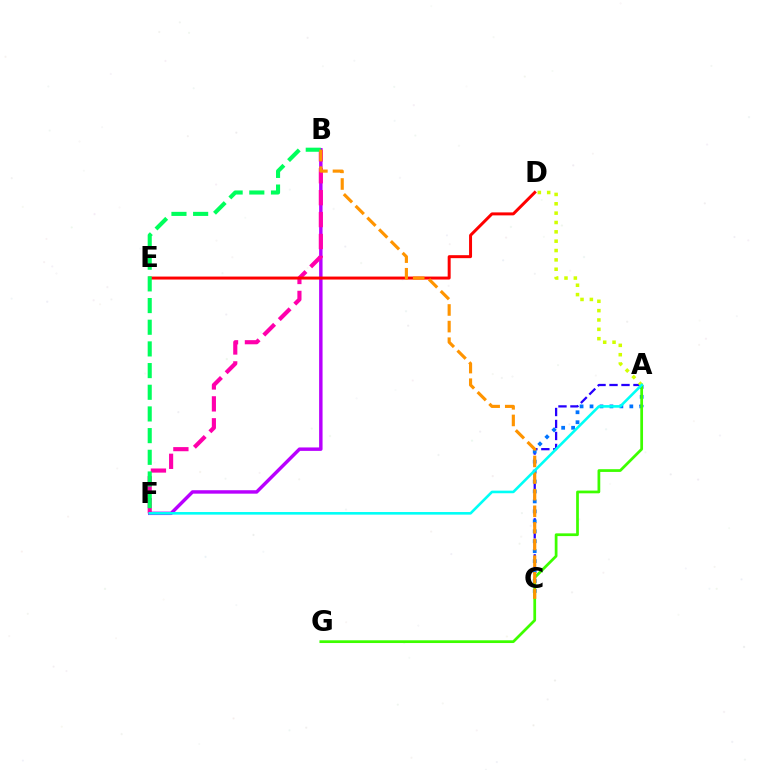{('A', 'C'): [{'color': '#2500ff', 'line_style': 'dashed', 'thickness': 1.63}, {'color': '#0074ff', 'line_style': 'dotted', 'thickness': 2.7}], ('B', 'F'): [{'color': '#b900ff', 'line_style': 'solid', 'thickness': 2.48}, {'color': '#ff00ac', 'line_style': 'dashed', 'thickness': 2.98}, {'color': '#00ff5c', 'line_style': 'dashed', 'thickness': 2.94}], ('A', 'G'): [{'color': '#3dff00', 'line_style': 'solid', 'thickness': 1.97}], ('D', 'E'): [{'color': '#ff0000', 'line_style': 'solid', 'thickness': 2.14}], ('B', 'C'): [{'color': '#ff9400', 'line_style': 'dashed', 'thickness': 2.26}], ('A', 'D'): [{'color': '#d1ff00', 'line_style': 'dotted', 'thickness': 2.54}], ('A', 'F'): [{'color': '#00fff6', 'line_style': 'solid', 'thickness': 1.87}]}